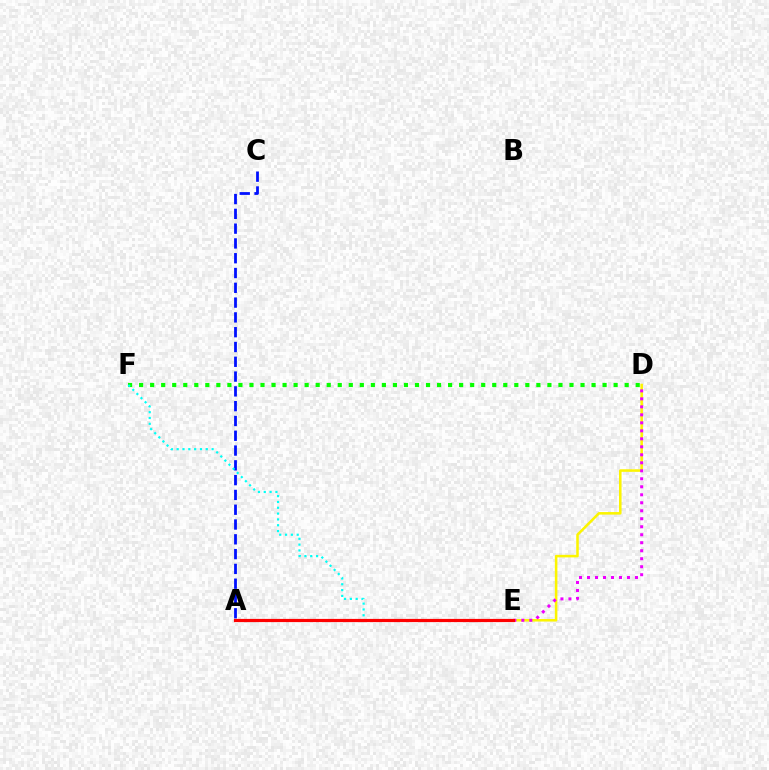{('D', 'F'): [{'color': '#08ff00', 'line_style': 'dotted', 'thickness': 3.0}], ('A', 'C'): [{'color': '#0010ff', 'line_style': 'dashed', 'thickness': 2.01}], ('D', 'E'): [{'color': '#fcf500', 'line_style': 'solid', 'thickness': 1.83}, {'color': '#ee00ff', 'line_style': 'dotted', 'thickness': 2.17}], ('E', 'F'): [{'color': '#00fff6', 'line_style': 'dotted', 'thickness': 1.58}], ('A', 'E'): [{'color': '#ff0000', 'line_style': 'solid', 'thickness': 2.3}]}